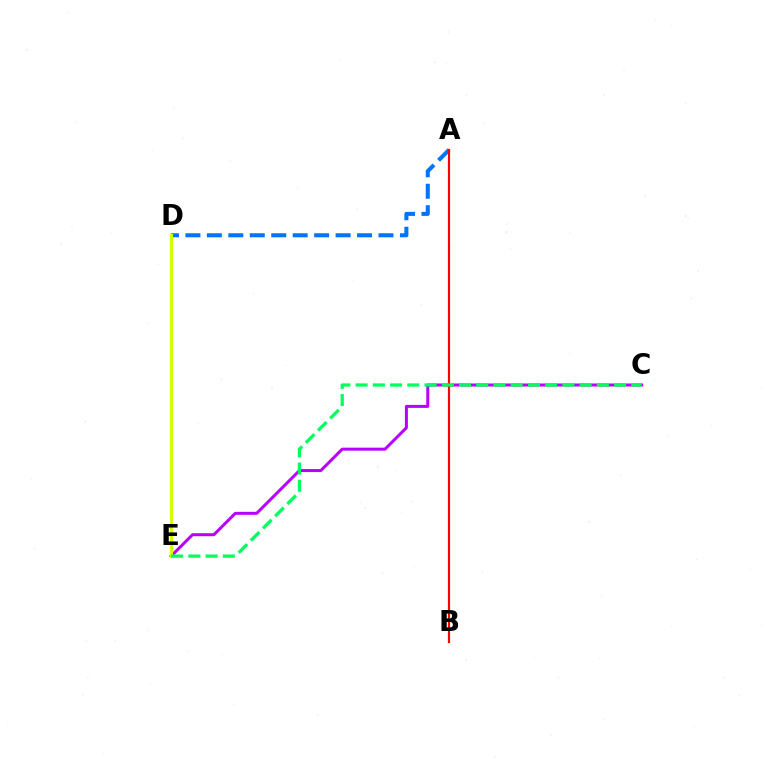{('C', 'E'): [{'color': '#b900ff', 'line_style': 'solid', 'thickness': 2.16}, {'color': '#00ff5c', 'line_style': 'dashed', 'thickness': 2.34}], ('A', 'D'): [{'color': '#0074ff', 'line_style': 'dashed', 'thickness': 2.91}], ('A', 'B'): [{'color': '#ff0000', 'line_style': 'solid', 'thickness': 1.58}], ('D', 'E'): [{'color': '#d1ff00', 'line_style': 'solid', 'thickness': 2.24}]}